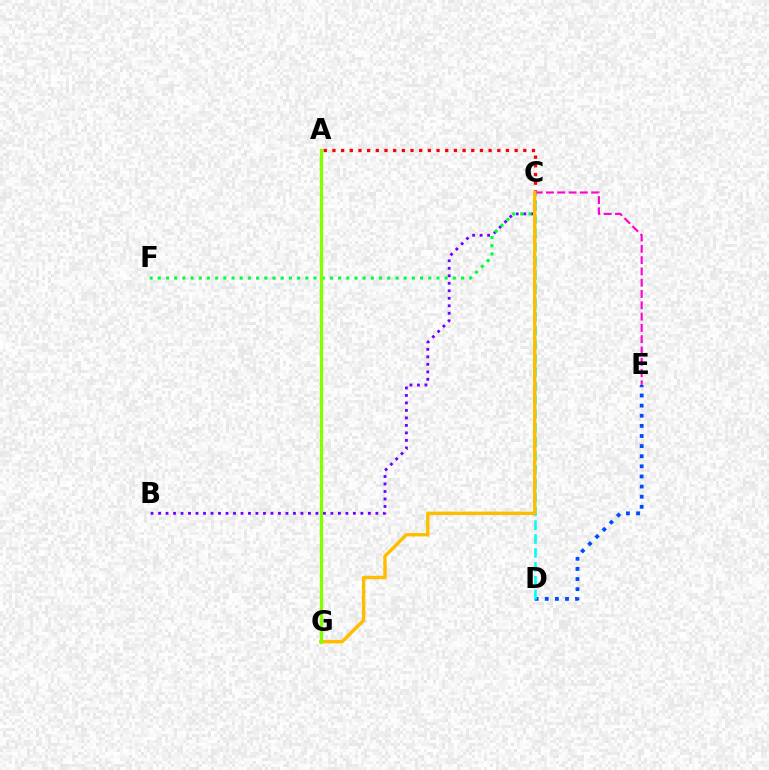{('D', 'E'): [{'color': '#004bff', 'line_style': 'dotted', 'thickness': 2.75}], ('C', 'D'): [{'color': '#00fff6', 'line_style': 'dashed', 'thickness': 1.89}], ('A', 'C'): [{'color': '#ff0000', 'line_style': 'dotted', 'thickness': 2.36}], ('B', 'C'): [{'color': '#7200ff', 'line_style': 'dotted', 'thickness': 2.04}], ('C', 'F'): [{'color': '#00ff39', 'line_style': 'dotted', 'thickness': 2.23}], ('C', 'E'): [{'color': '#ff00cf', 'line_style': 'dashed', 'thickness': 1.53}], ('C', 'G'): [{'color': '#ffbd00', 'line_style': 'solid', 'thickness': 2.45}], ('A', 'G'): [{'color': '#84ff00', 'line_style': 'solid', 'thickness': 2.37}]}